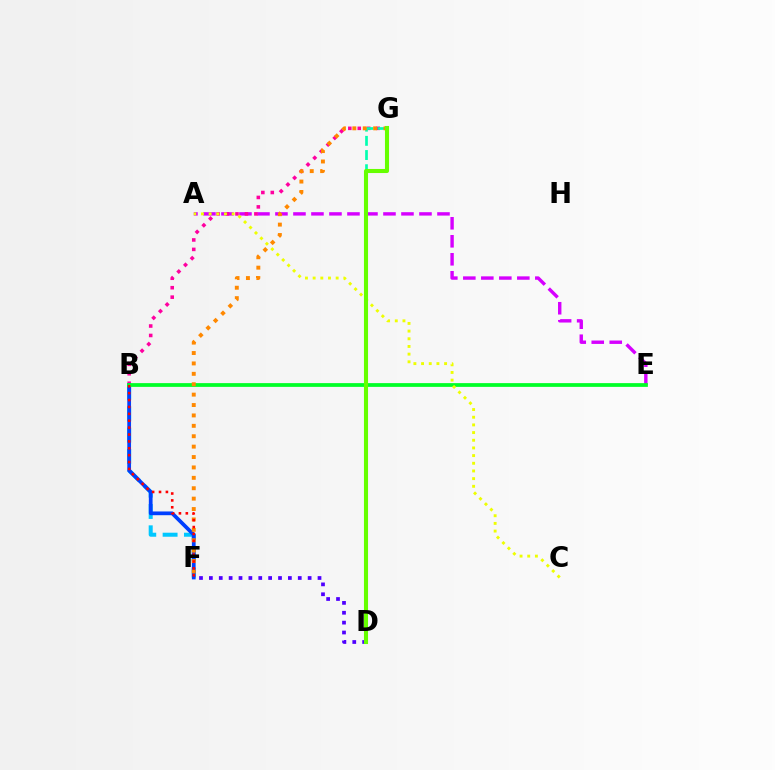{('A', 'E'): [{'color': '#d600ff', 'line_style': 'dashed', 'thickness': 2.45}], ('D', 'F'): [{'color': '#4f00ff', 'line_style': 'dotted', 'thickness': 2.68}], ('B', 'F'): [{'color': '#00c7ff', 'line_style': 'dashed', 'thickness': 2.9}, {'color': '#003fff', 'line_style': 'solid', 'thickness': 2.69}, {'color': '#ff0000', 'line_style': 'dotted', 'thickness': 1.87}], ('B', 'G'): [{'color': '#ff00a0', 'line_style': 'dotted', 'thickness': 2.57}], ('B', 'E'): [{'color': '#00ff27', 'line_style': 'solid', 'thickness': 2.7}], ('A', 'C'): [{'color': '#eeff00', 'line_style': 'dotted', 'thickness': 2.09}], ('D', 'G'): [{'color': '#00ffaf', 'line_style': 'dashed', 'thickness': 1.93}, {'color': '#66ff00', 'line_style': 'solid', 'thickness': 2.94}], ('F', 'G'): [{'color': '#ff8800', 'line_style': 'dotted', 'thickness': 2.83}]}